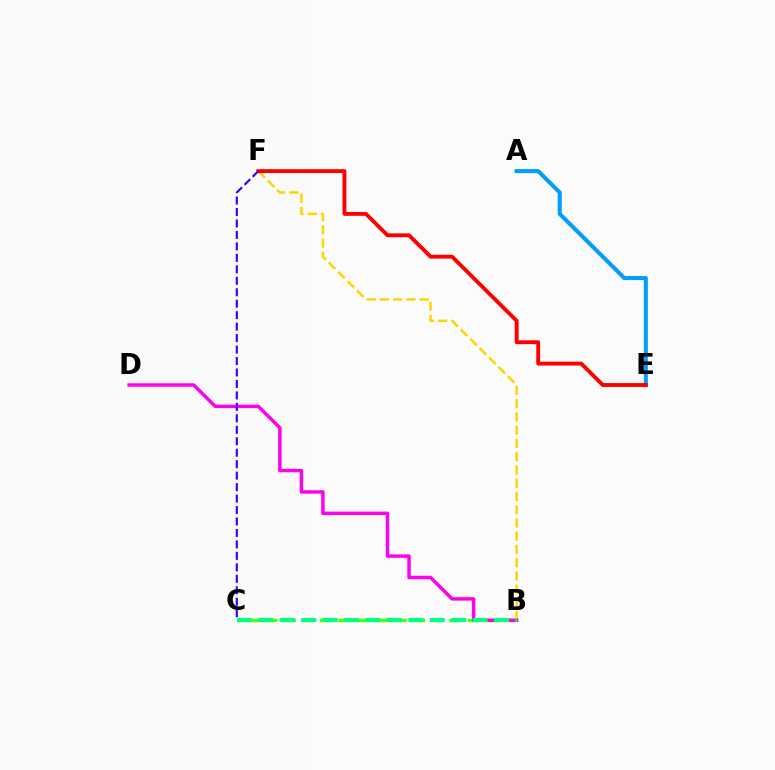{('B', 'C'): [{'color': '#4fff00', 'line_style': 'dashed', 'thickness': 2.51}, {'color': '#00ff86', 'line_style': 'dashed', 'thickness': 2.91}], ('B', 'F'): [{'color': '#ffd500', 'line_style': 'dashed', 'thickness': 1.8}], ('A', 'E'): [{'color': '#009eff', 'line_style': 'solid', 'thickness': 2.92}], ('B', 'D'): [{'color': '#ff00ed', 'line_style': 'solid', 'thickness': 2.48}], ('E', 'F'): [{'color': '#ff0000', 'line_style': 'solid', 'thickness': 2.79}], ('C', 'F'): [{'color': '#3700ff', 'line_style': 'dashed', 'thickness': 1.56}]}